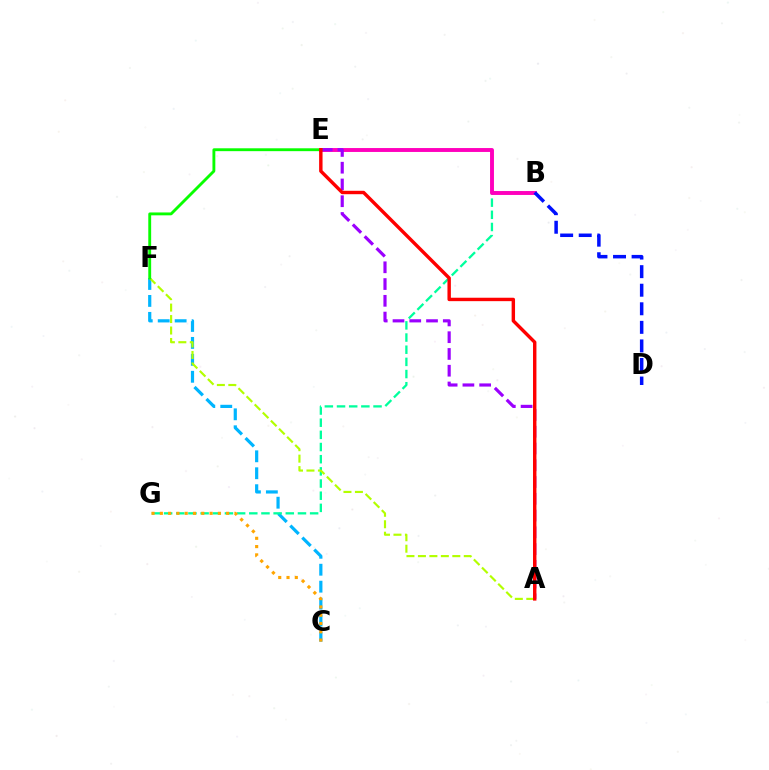{('C', 'F'): [{'color': '#00b5ff', 'line_style': 'dashed', 'thickness': 2.3}], ('B', 'G'): [{'color': '#00ff9d', 'line_style': 'dashed', 'thickness': 1.65}], ('B', 'E'): [{'color': '#ff00bd', 'line_style': 'solid', 'thickness': 2.81}], ('A', 'F'): [{'color': '#b3ff00', 'line_style': 'dashed', 'thickness': 1.56}], ('C', 'G'): [{'color': '#ffa500', 'line_style': 'dotted', 'thickness': 2.25}], ('A', 'E'): [{'color': '#9b00ff', 'line_style': 'dashed', 'thickness': 2.28}, {'color': '#ff0000', 'line_style': 'solid', 'thickness': 2.46}], ('B', 'D'): [{'color': '#0010ff', 'line_style': 'dashed', 'thickness': 2.52}], ('E', 'F'): [{'color': '#08ff00', 'line_style': 'solid', 'thickness': 2.07}]}